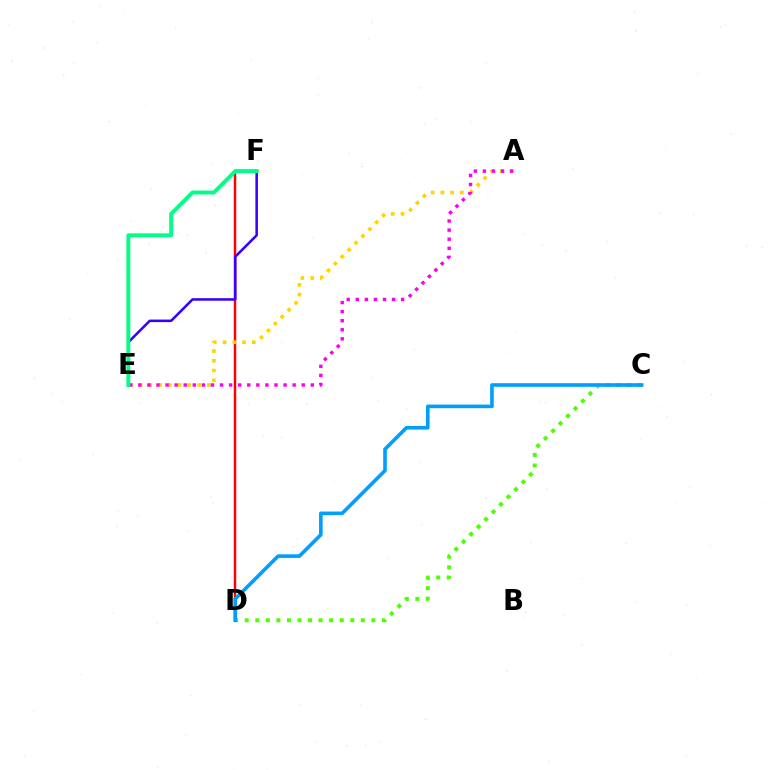{('D', 'F'): [{'color': '#ff0000', 'line_style': 'solid', 'thickness': 1.77}], ('A', 'E'): [{'color': '#ffd500', 'line_style': 'dotted', 'thickness': 2.65}, {'color': '#ff00ed', 'line_style': 'dotted', 'thickness': 2.47}], ('E', 'F'): [{'color': '#3700ff', 'line_style': 'solid', 'thickness': 1.83}, {'color': '#00ff86', 'line_style': 'solid', 'thickness': 2.81}], ('C', 'D'): [{'color': '#4fff00', 'line_style': 'dotted', 'thickness': 2.87}, {'color': '#009eff', 'line_style': 'solid', 'thickness': 2.6}]}